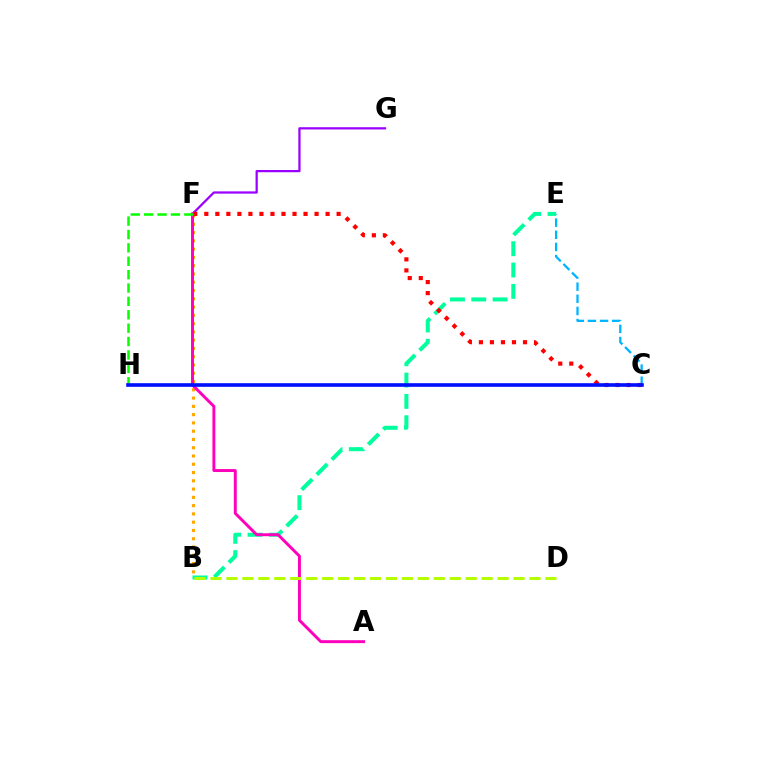{('C', 'E'): [{'color': '#00b5ff', 'line_style': 'dashed', 'thickness': 1.65}], ('B', 'F'): [{'color': '#ffa500', 'line_style': 'dotted', 'thickness': 2.25}], ('B', 'E'): [{'color': '#00ff9d', 'line_style': 'dashed', 'thickness': 2.9}], ('F', 'G'): [{'color': '#9b00ff', 'line_style': 'solid', 'thickness': 1.62}], ('A', 'F'): [{'color': '#ff00bd', 'line_style': 'solid', 'thickness': 2.12}], ('C', 'F'): [{'color': '#ff0000', 'line_style': 'dotted', 'thickness': 3.0}], ('F', 'H'): [{'color': '#08ff00', 'line_style': 'dashed', 'thickness': 1.82}], ('B', 'D'): [{'color': '#b3ff00', 'line_style': 'dashed', 'thickness': 2.17}], ('C', 'H'): [{'color': '#0010ff', 'line_style': 'solid', 'thickness': 2.61}]}